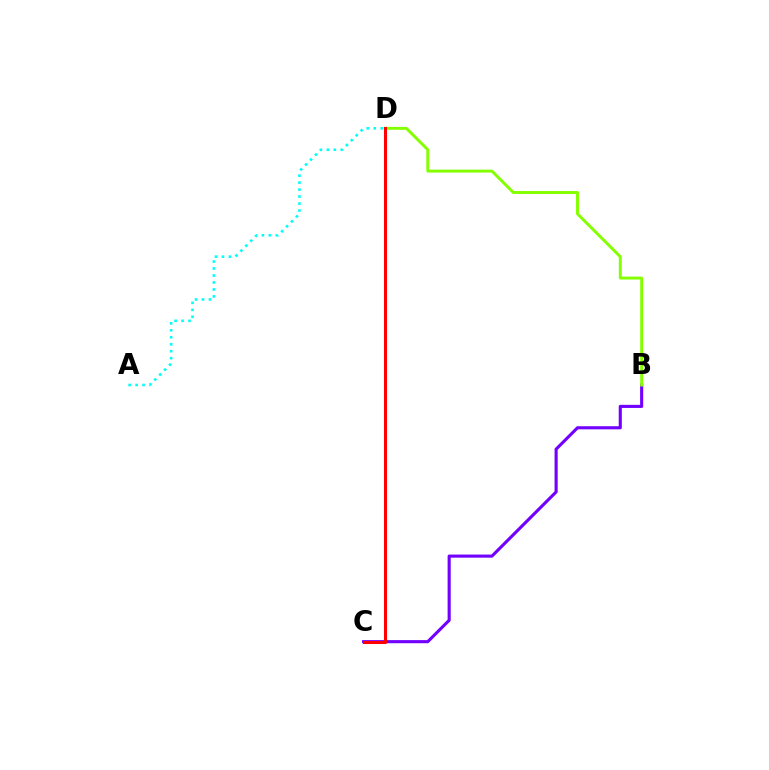{('A', 'D'): [{'color': '#00fff6', 'line_style': 'dotted', 'thickness': 1.89}], ('B', 'C'): [{'color': '#7200ff', 'line_style': 'solid', 'thickness': 2.24}], ('B', 'D'): [{'color': '#84ff00', 'line_style': 'solid', 'thickness': 2.11}], ('C', 'D'): [{'color': '#ff0000', 'line_style': 'solid', 'thickness': 2.2}]}